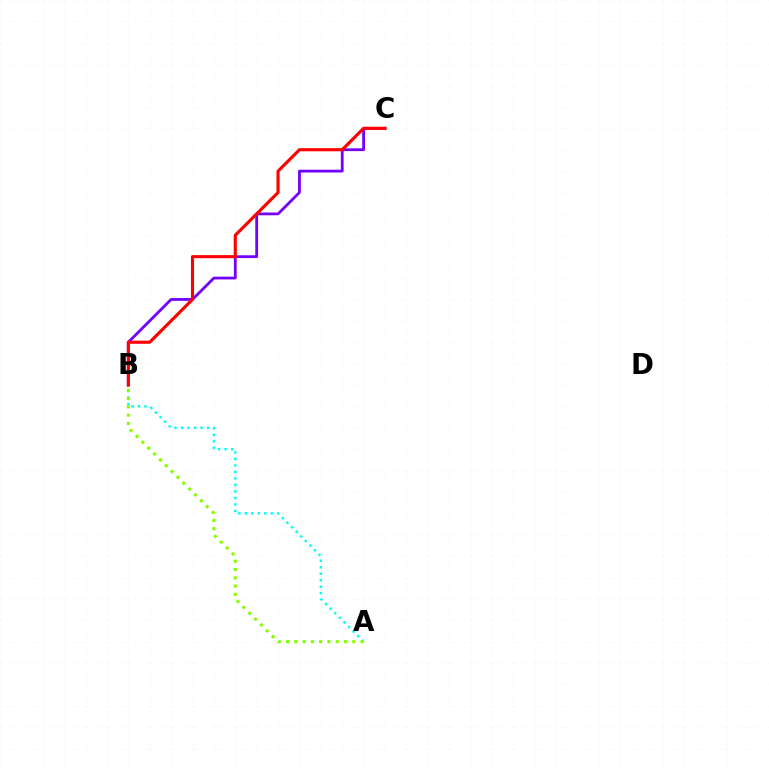{('B', 'C'): [{'color': '#7200ff', 'line_style': 'solid', 'thickness': 2.0}, {'color': '#ff0000', 'line_style': 'solid', 'thickness': 2.24}], ('A', 'B'): [{'color': '#00fff6', 'line_style': 'dotted', 'thickness': 1.76}, {'color': '#84ff00', 'line_style': 'dotted', 'thickness': 2.25}]}